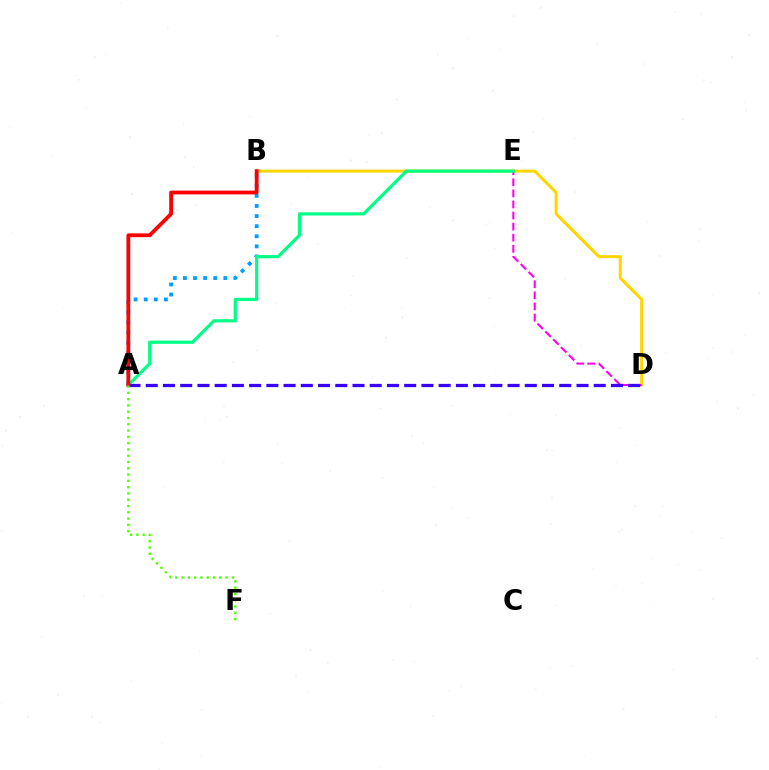{('B', 'D'): [{'color': '#ffd500', 'line_style': 'solid', 'thickness': 2.17}], ('A', 'B'): [{'color': '#009eff', 'line_style': 'dotted', 'thickness': 2.74}, {'color': '#ff0000', 'line_style': 'solid', 'thickness': 2.73}], ('D', 'E'): [{'color': '#ff00ed', 'line_style': 'dashed', 'thickness': 1.51}], ('A', 'E'): [{'color': '#00ff86', 'line_style': 'solid', 'thickness': 2.3}], ('A', 'D'): [{'color': '#3700ff', 'line_style': 'dashed', 'thickness': 2.34}], ('A', 'F'): [{'color': '#4fff00', 'line_style': 'dotted', 'thickness': 1.71}]}